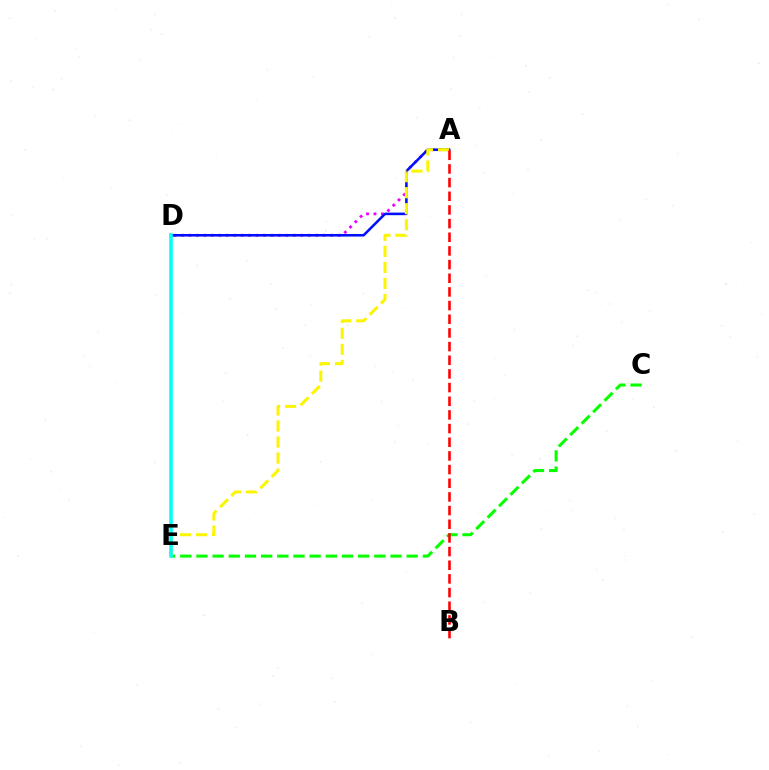{('C', 'E'): [{'color': '#08ff00', 'line_style': 'dashed', 'thickness': 2.2}], ('A', 'D'): [{'color': '#ee00ff', 'line_style': 'dotted', 'thickness': 2.03}, {'color': '#0010ff', 'line_style': 'solid', 'thickness': 1.85}], ('A', 'E'): [{'color': '#fcf500', 'line_style': 'dashed', 'thickness': 2.18}], ('A', 'B'): [{'color': '#ff0000', 'line_style': 'dashed', 'thickness': 1.86}], ('D', 'E'): [{'color': '#00fff6', 'line_style': 'solid', 'thickness': 2.56}]}